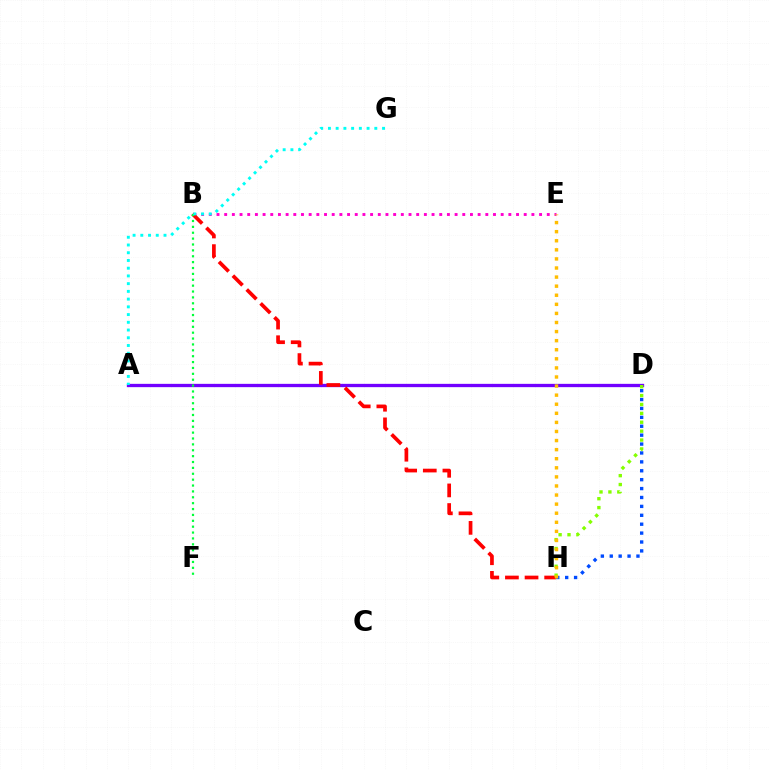{('A', 'D'): [{'color': '#7200ff', 'line_style': 'solid', 'thickness': 2.38}], ('B', 'E'): [{'color': '#ff00cf', 'line_style': 'dotted', 'thickness': 2.09}], ('B', 'H'): [{'color': '#ff0000', 'line_style': 'dashed', 'thickness': 2.66}], ('B', 'F'): [{'color': '#00ff39', 'line_style': 'dotted', 'thickness': 1.6}], ('D', 'H'): [{'color': '#004bff', 'line_style': 'dotted', 'thickness': 2.42}, {'color': '#84ff00', 'line_style': 'dotted', 'thickness': 2.42}], ('A', 'G'): [{'color': '#00fff6', 'line_style': 'dotted', 'thickness': 2.1}], ('E', 'H'): [{'color': '#ffbd00', 'line_style': 'dotted', 'thickness': 2.47}]}